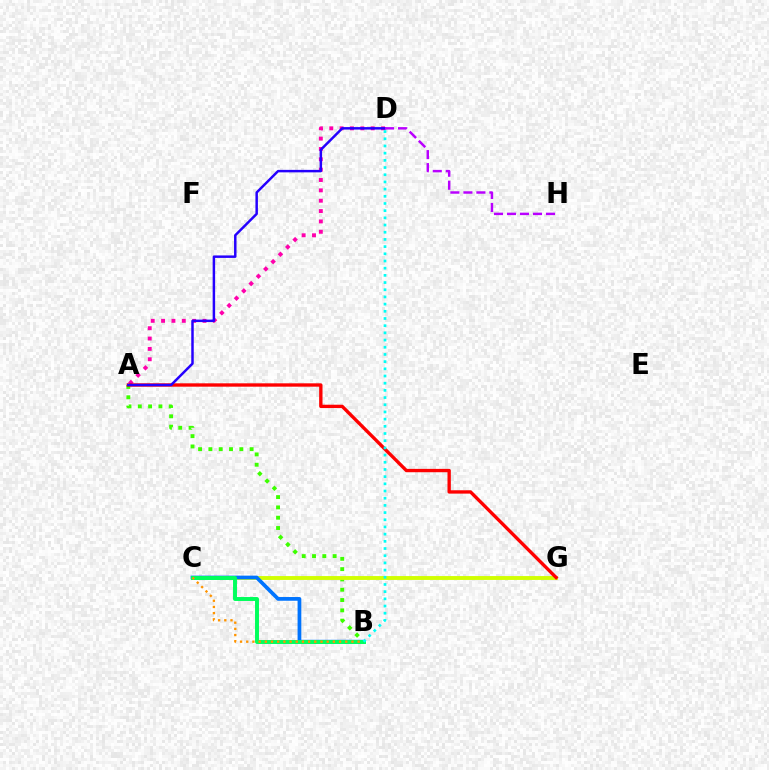{('A', 'B'): [{'color': '#3dff00', 'line_style': 'dotted', 'thickness': 2.8}], ('A', 'D'): [{'color': '#ff00ac', 'line_style': 'dotted', 'thickness': 2.81}, {'color': '#2500ff', 'line_style': 'solid', 'thickness': 1.78}], ('C', 'G'): [{'color': '#d1ff00', 'line_style': 'solid', 'thickness': 2.79}], ('B', 'C'): [{'color': '#0074ff', 'line_style': 'solid', 'thickness': 2.69}, {'color': '#00ff5c', 'line_style': 'solid', 'thickness': 2.84}, {'color': '#ff9400', 'line_style': 'dotted', 'thickness': 1.68}], ('A', 'G'): [{'color': '#ff0000', 'line_style': 'solid', 'thickness': 2.41}], ('D', 'H'): [{'color': '#b900ff', 'line_style': 'dashed', 'thickness': 1.77}], ('B', 'D'): [{'color': '#00fff6', 'line_style': 'dotted', 'thickness': 1.95}]}